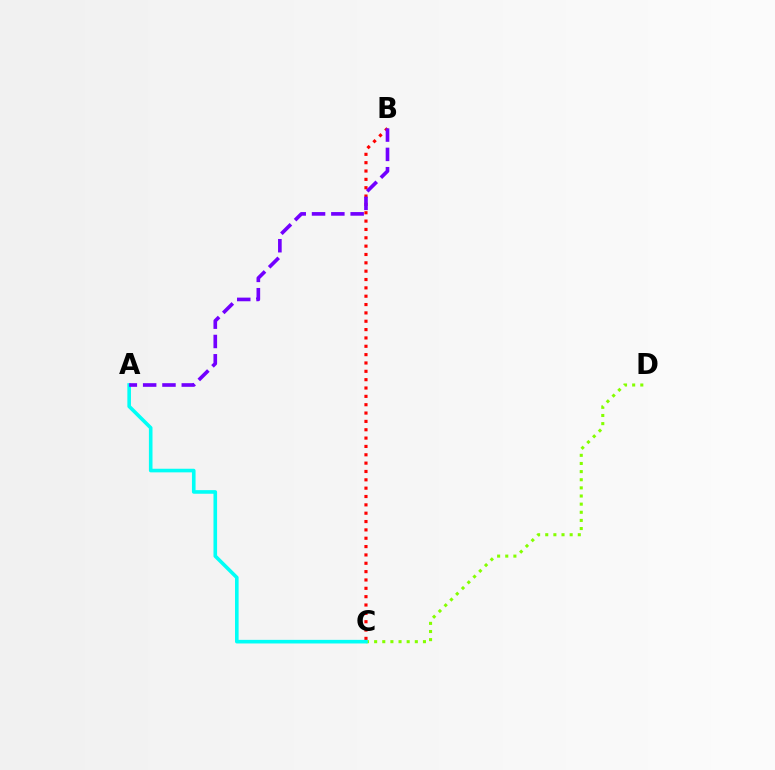{('C', 'D'): [{'color': '#84ff00', 'line_style': 'dotted', 'thickness': 2.21}], ('B', 'C'): [{'color': '#ff0000', 'line_style': 'dotted', 'thickness': 2.27}], ('A', 'C'): [{'color': '#00fff6', 'line_style': 'solid', 'thickness': 2.6}], ('A', 'B'): [{'color': '#7200ff', 'line_style': 'dashed', 'thickness': 2.62}]}